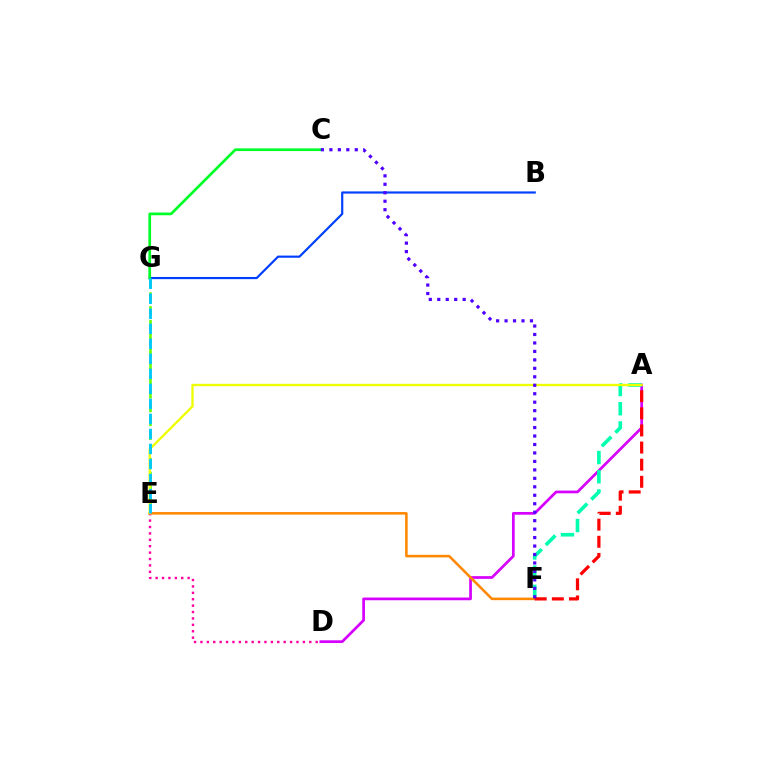{('A', 'D'): [{'color': '#d600ff', 'line_style': 'solid', 'thickness': 1.96}], ('A', 'F'): [{'color': '#00ffaf', 'line_style': 'dashed', 'thickness': 2.61}, {'color': '#ff0000', 'line_style': 'dashed', 'thickness': 2.33}], ('E', 'G'): [{'color': '#66ff00', 'line_style': 'dashed', 'thickness': 1.87}, {'color': '#00c7ff', 'line_style': 'dashed', 'thickness': 2.04}], ('B', 'G'): [{'color': '#003fff', 'line_style': 'solid', 'thickness': 1.57}], ('E', 'F'): [{'color': '#ff8800', 'line_style': 'solid', 'thickness': 1.84}], ('D', 'E'): [{'color': '#ff00a0', 'line_style': 'dotted', 'thickness': 1.74}], ('C', 'G'): [{'color': '#00ff27', 'line_style': 'solid', 'thickness': 1.95}], ('A', 'E'): [{'color': '#eeff00', 'line_style': 'solid', 'thickness': 1.69}], ('C', 'F'): [{'color': '#4f00ff', 'line_style': 'dotted', 'thickness': 2.3}]}